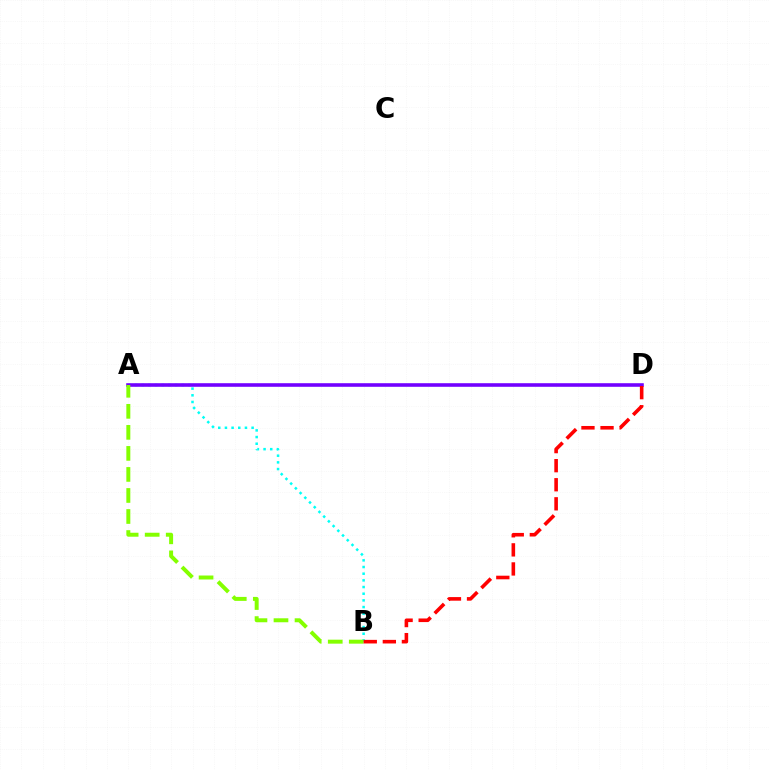{('A', 'B'): [{'color': '#00fff6', 'line_style': 'dotted', 'thickness': 1.81}, {'color': '#84ff00', 'line_style': 'dashed', 'thickness': 2.86}], ('A', 'D'): [{'color': '#7200ff', 'line_style': 'solid', 'thickness': 2.58}], ('B', 'D'): [{'color': '#ff0000', 'line_style': 'dashed', 'thickness': 2.59}]}